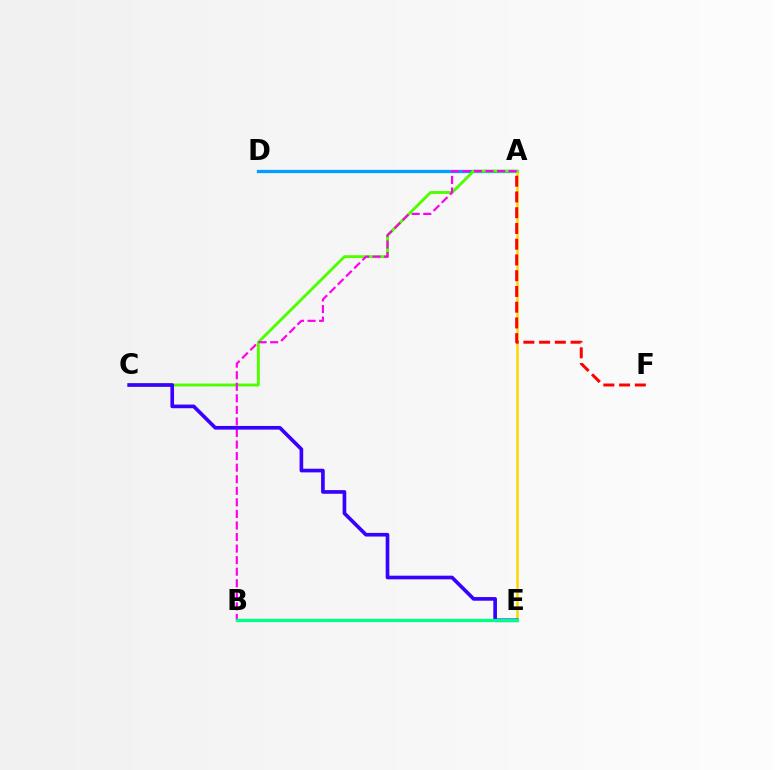{('A', 'D'): [{'color': '#009eff', 'line_style': 'solid', 'thickness': 2.36}], ('A', 'E'): [{'color': '#ffd500', 'line_style': 'solid', 'thickness': 1.81}], ('A', 'C'): [{'color': '#4fff00', 'line_style': 'solid', 'thickness': 2.08}], ('A', 'B'): [{'color': '#ff00ed', 'line_style': 'dashed', 'thickness': 1.57}], ('C', 'E'): [{'color': '#3700ff', 'line_style': 'solid', 'thickness': 2.63}], ('B', 'E'): [{'color': '#00ff86', 'line_style': 'solid', 'thickness': 2.36}], ('A', 'F'): [{'color': '#ff0000', 'line_style': 'dashed', 'thickness': 2.14}]}